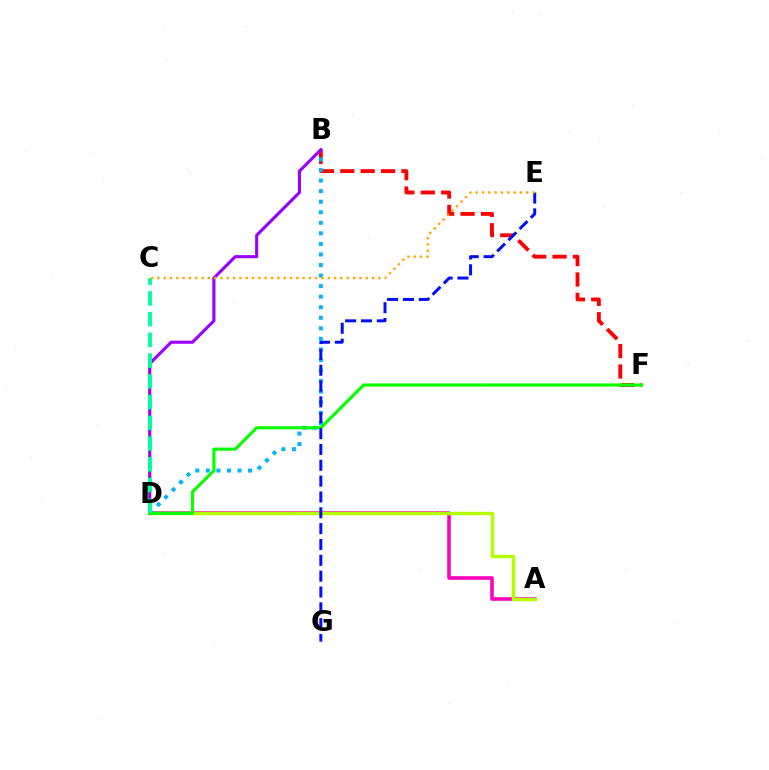{('A', 'D'): [{'color': '#ff00bd', 'line_style': 'solid', 'thickness': 2.59}, {'color': '#b3ff00', 'line_style': 'solid', 'thickness': 2.49}], ('B', 'F'): [{'color': '#ff0000', 'line_style': 'dashed', 'thickness': 2.77}], ('B', 'D'): [{'color': '#00b5ff', 'line_style': 'dotted', 'thickness': 2.87}, {'color': '#9b00ff', 'line_style': 'solid', 'thickness': 2.23}], ('D', 'F'): [{'color': '#08ff00', 'line_style': 'solid', 'thickness': 2.26}], ('E', 'G'): [{'color': '#0010ff', 'line_style': 'dashed', 'thickness': 2.15}], ('C', 'D'): [{'color': '#00ff9d', 'line_style': 'dashed', 'thickness': 2.82}], ('C', 'E'): [{'color': '#ffa500', 'line_style': 'dotted', 'thickness': 1.72}]}